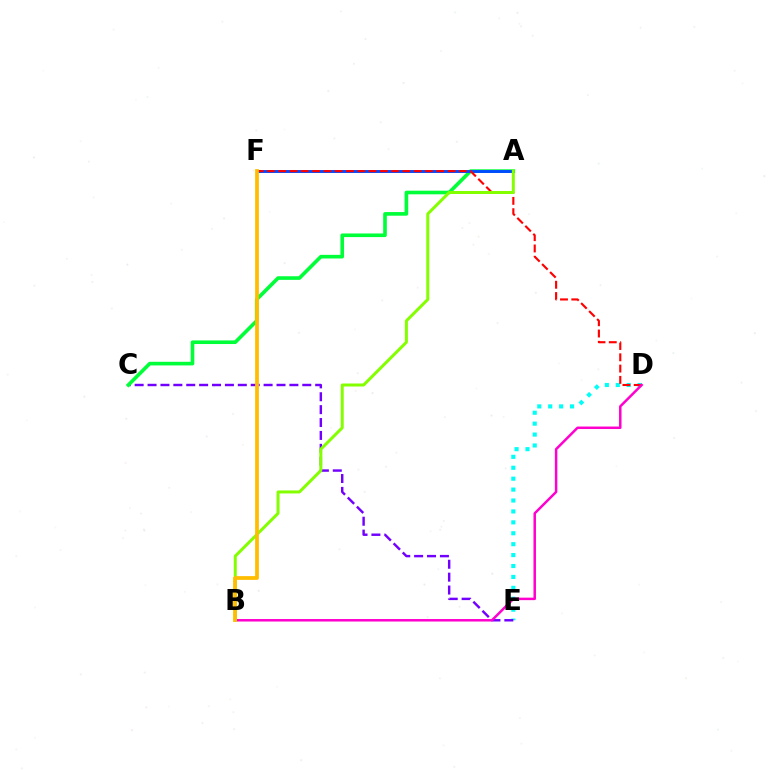{('D', 'E'): [{'color': '#00fff6', 'line_style': 'dotted', 'thickness': 2.97}], ('C', 'E'): [{'color': '#7200ff', 'line_style': 'dashed', 'thickness': 1.75}], ('A', 'C'): [{'color': '#00ff39', 'line_style': 'solid', 'thickness': 2.61}], ('A', 'F'): [{'color': '#004bff', 'line_style': 'solid', 'thickness': 2.11}], ('D', 'F'): [{'color': '#ff0000', 'line_style': 'dashed', 'thickness': 1.53}], ('B', 'D'): [{'color': '#ff00cf', 'line_style': 'solid', 'thickness': 1.79}], ('A', 'B'): [{'color': '#84ff00', 'line_style': 'solid', 'thickness': 2.16}], ('B', 'F'): [{'color': '#ffbd00', 'line_style': 'solid', 'thickness': 2.71}]}